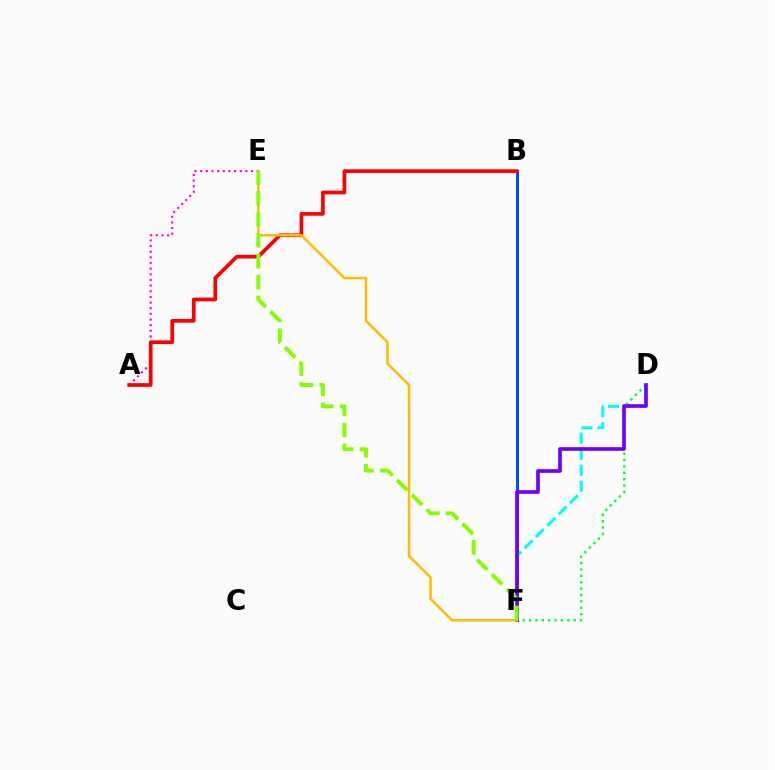{('D', 'F'): [{'color': '#00ff39', 'line_style': 'dotted', 'thickness': 1.73}, {'color': '#00fff6', 'line_style': 'dashed', 'thickness': 2.18}, {'color': '#7200ff', 'line_style': 'solid', 'thickness': 2.66}], ('B', 'F'): [{'color': '#004bff', 'line_style': 'solid', 'thickness': 2.16}], ('A', 'E'): [{'color': '#ff00cf', 'line_style': 'dotted', 'thickness': 1.53}], ('A', 'B'): [{'color': '#ff0000', 'line_style': 'solid', 'thickness': 2.66}], ('E', 'F'): [{'color': '#ffbd00', 'line_style': 'solid', 'thickness': 1.81}, {'color': '#84ff00', 'line_style': 'dashed', 'thickness': 2.84}]}